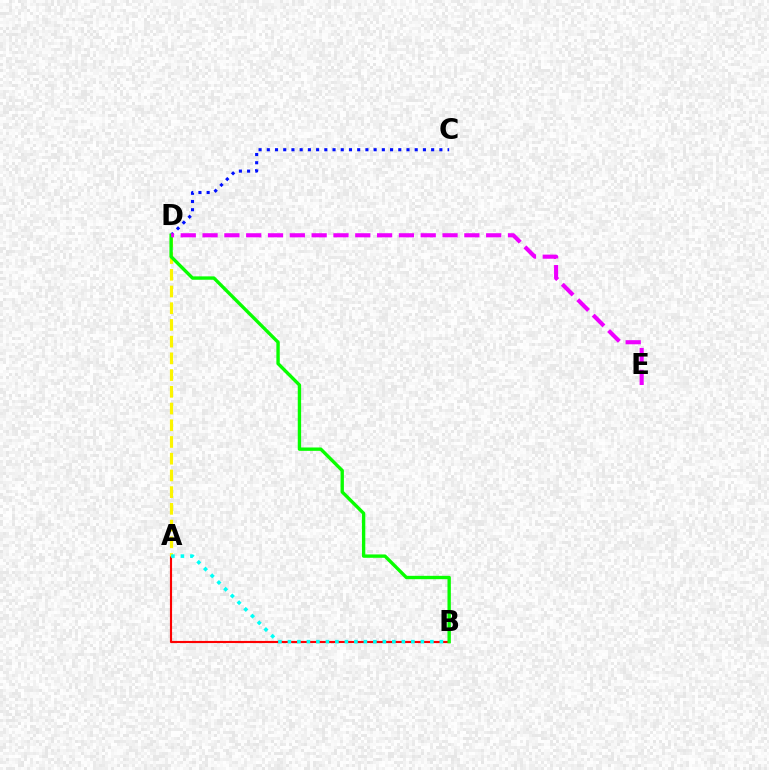{('A', 'B'): [{'color': '#ff0000', 'line_style': 'solid', 'thickness': 1.54}, {'color': '#00fff6', 'line_style': 'dotted', 'thickness': 2.58}], ('A', 'D'): [{'color': '#fcf500', 'line_style': 'dashed', 'thickness': 2.27}], ('C', 'D'): [{'color': '#0010ff', 'line_style': 'dotted', 'thickness': 2.23}], ('B', 'D'): [{'color': '#08ff00', 'line_style': 'solid', 'thickness': 2.42}], ('D', 'E'): [{'color': '#ee00ff', 'line_style': 'dashed', 'thickness': 2.96}]}